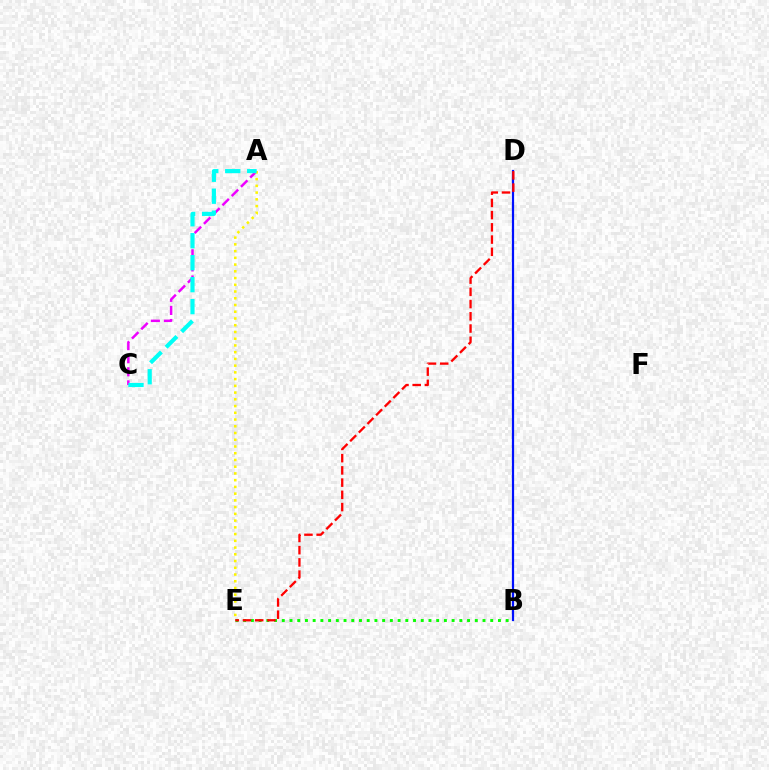{('A', 'C'): [{'color': '#ee00ff', 'line_style': 'dashed', 'thickness': 1.78}, {'color': '#00fff6', 'line_style': 'dashed', 'thickness': 2.98}], ('B', 'E'): [{'color': '#08ff00', 'line_style': 'dotted', 'thickness': 2.1}], ('A', 'E'): [{'color': '#fcf500', 'line_style': 'dotted', 'thickness': 1.83}], ('B', 'D'): [{'color': '#0010ff', 'line_style': 'solid', 'thickness': 1.6}], ('D', 'E'): [{'color': '#ff0000', 'line_style': 'dashed', 'thickness': 1.66}]}